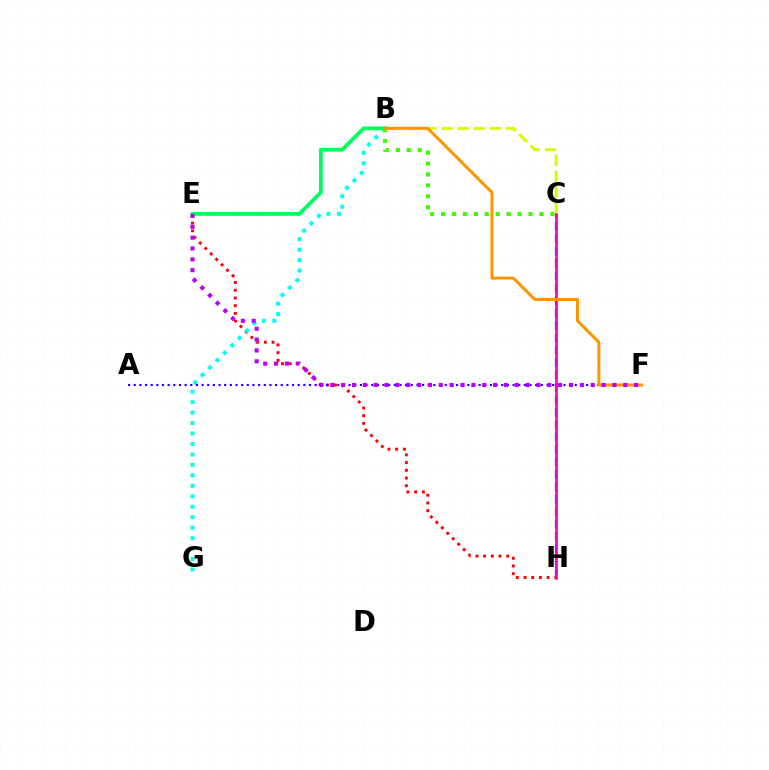{('B', 'C'): [{'color': '#d1ff00', 'line_style': 'dashed', 'thickness': 2.18}, {'color': '#3dff00', 'line_style': 'dotted', 'thickness': 2.97}], ('E', 'H'): [{'color': '#ff0000', 'line_style': 'dotted', 'thickness': 2.1}], ('B', 'G'): [{'color': '#00fff6', 'line_style': 'dotted', 'thickness': 2.84}], ('A', 'F'): [{'color': '#2500ff', 'line_style': 'dotted', 'thickness': 1.54}], ('B', 'E'): [{'color': '#00ff5c', 'line_style': 'solid', 'thickness': 2.72}], ('C', 'H'): [{'color': '#0074ff', 'line_style': 'dashed', 'thickness': 1.69}, {'color': '#ff00ac', 'line_style': 'solid', 'thickness': 1.89}], ('B', 'F'): [{'color': '#ff9400', 'line_style': 'solid', 'thickness': 2.16}], ('E', 'F'): [{'color': '#b900ff', 'line_style': 'dotted', 'thickness': 2.95}]}